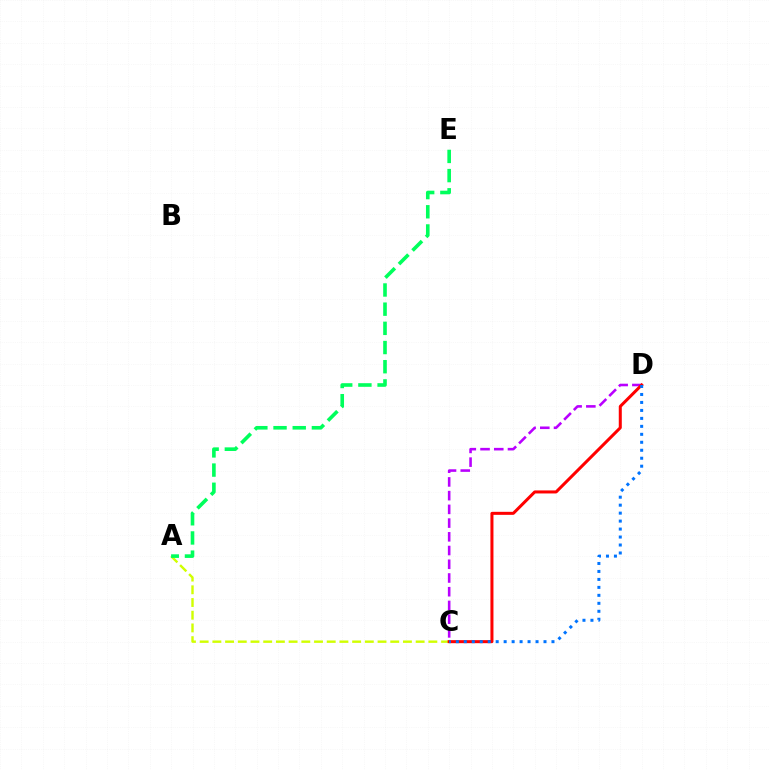{('A', 'C'): [{'color': '#d1ff00', 'line_style': 'dashed', 'thickness': 1.73}], ('C', 'D'): [{'color': '#b900ff', 'line_style': 'dashed', 'thickness': 1.86}, {'color': '#ff0000', 'line_style': 'solid', 'thickness': 2.18}, {'color': '#0074ff', 'line_style': 'dotted', 'thickness': 2.17}], ('A', 'E'): [{'color': '#00ff5c', 'line_style': 'dashed', 'thickness': 2.61}]}